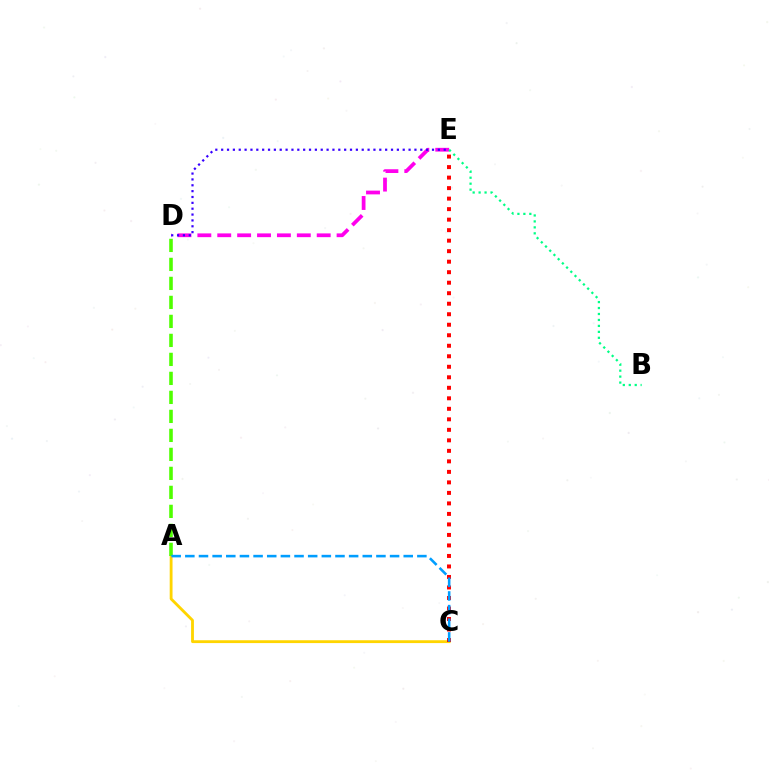{('D', 'E'): [{'color': '#ff00ed', 'line_style': 'dashed', 'thickness': 2.7}, {'color': '#3700ff', 'line_style': 'dotted', 'thickness': 1.59}], ('A', 'C'): [{'color': '#ffd500', 'line_style': 'solid', 'thickness': 2.04}, {'color': '#009eff', 'line_style': 'dashed', 'thickness': 1.85}], ('A', 'D'): [{'color': '#4fff00', 'line_style': 'dashed', 'thickness': 2.58}], ('C', 'E'): [{'color': '#ff0000', 'line_style': 'dotted', 'thickness': 2.86}], ('B', 'E'): [{'color': '#00ff86', 'line_style': 'dotted', 'thickness': 1.62}]}